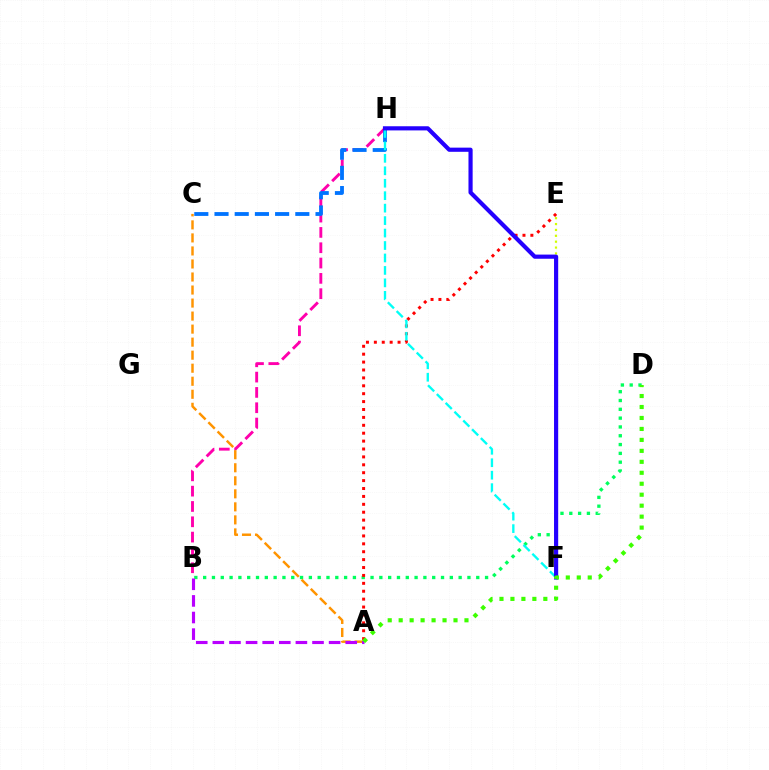{('E', 'F'): [{'color': '#d1ff00', 'line_style': 'dotted', 'thickness': 1.6}], ('B', 'D'): [{'color': '#00ff5c', 'line_style': 'dotted', 'thickness': 2.39}], ('B', 'H'): [{'color': '#ff00ac', 'line_style': 'dashed', 'thickness': 2.08}], ('C', 'H'): [{'color': '#0074ff', 'line_style': 'dashed', 'thickness': 2.74}], ('A', 'E'): [{'color': '#ff0000', 'line_style': 'dotted', 'thickness': 2.15}], ('A', 'C'): [{'color': '#ff9400', 'line_style': 'dashed', 'thickness': 1.77}], ('A', 'B'): [{'color': '#b900ff', 'line_style': 'dashed', 'thickness': 2.26}], ('F', 'H'): [{'color': '#00fff6', 'line_style': 'dashed', 'thickness': 1.69}, {'color': '#2500ff', 'line_style': 'solid', 'thickness': 3.0}], ('A', 'D'): [{'color': '#3dff00', 'line_style': 'dotted', 'thickness': 2.98}]}